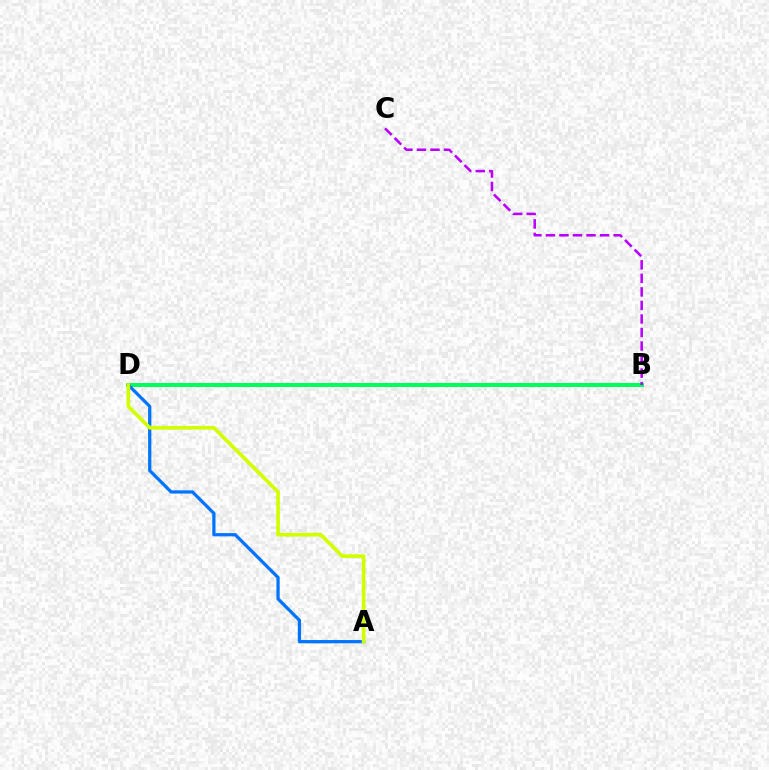{('B', 'D'): [{'color': '#ff0000', 'line_style': 'solid', 'thickness': 2.66}, {'color': '#00ff5c', 'line_style': 'solid', 'thickness': 2.88}], ('A', 'D'): [{'color': '#0074ff', 'line_style': 'solid', 'thickness': 2.34}, {'color': '#d1ff00', 'line_style': 'solid', 'thickness': 2.64}], ('B', 'C'): [{'color': '#b900ff', 'line_style': 'dashed', 'thickness': 1.84}]}